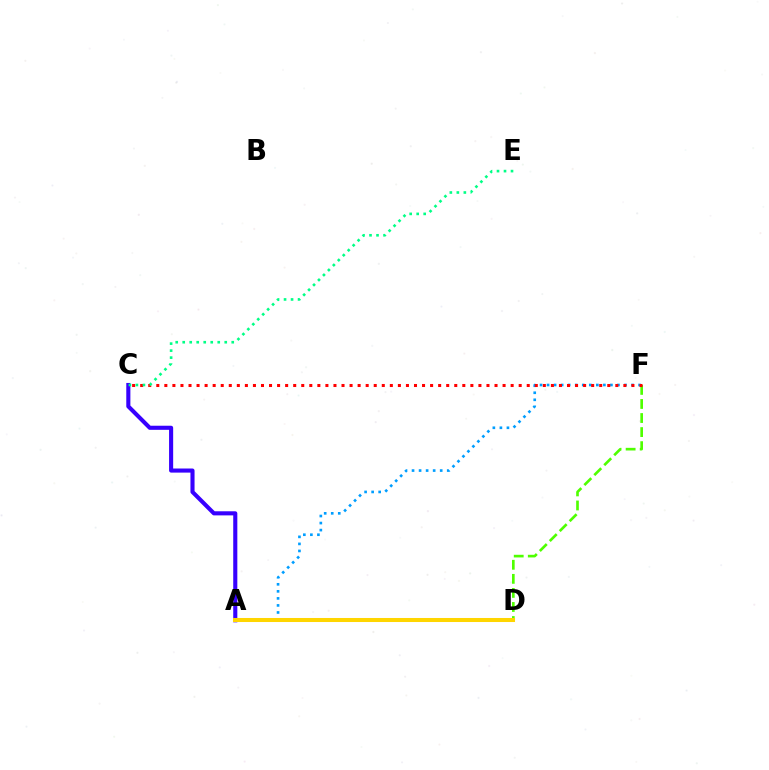{('A', 'D'): [{'color': '#ff00ed', 'line_style': 'dotted', 'thickness': 1.72}, {'color': '#ffd500', 'line_style': 'solid', 'thickness': 2.92}], ('A', 'F'): [{'color': '#009eff', 'line_style': 'dotted', 'thickness': 1.91}], ('A', 'C'): [{'color': '#3700ff', 'line_style': 'solid', 'thickness': 2.95}], ('D', 'F'): [{'color': '#4fff00', 'line_style': 'dashed', 'thickness': 1.91}], ('C', 'F'): [{'color': '#ff0000', 'line_style': 'dotted', 'thickness': 2.19}], ('C', 'E'): [{'color': '#00ff86', 'line_style': 'dotted', 'thickness': 1.9}]}